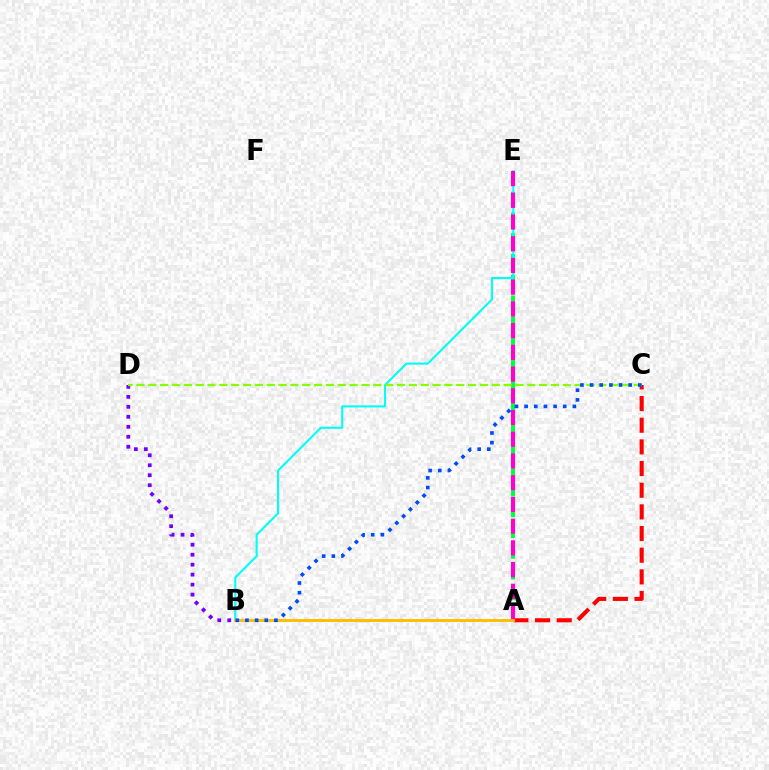{('A', 'E'): [{'color': '#00ff39', 'line_style': 'dashed', 'thickness': 2.82}, {'color': '#ff00cf', 'line_style': 'dashed', 'thickness': 2.95}], ('B', 'E'): [{'color': '#00fff6', 'line_style': 'solid', 'thickness': 1.51}], ('A', 'C'): [{'color': '#ff0000', 'line_style': 'dashed', 'thickness': 2.94}], ('B', 'D'): [{'color': '#7200ff', 'line_style': 'dotted', 'thickness': 2.71}], ('C', 'D'): [{'color': '#84ff00', 'line_style': 'dashed', 'thickness': 1.61}], ('A', 'B'): [{'color': '#ffbd00', 'line_style': 'solid', 'thickness': 2.09}], ('B', 'C'): [{'color': '#004bff', 'line_style': 'dotted', 'thickness': 2.62}]}